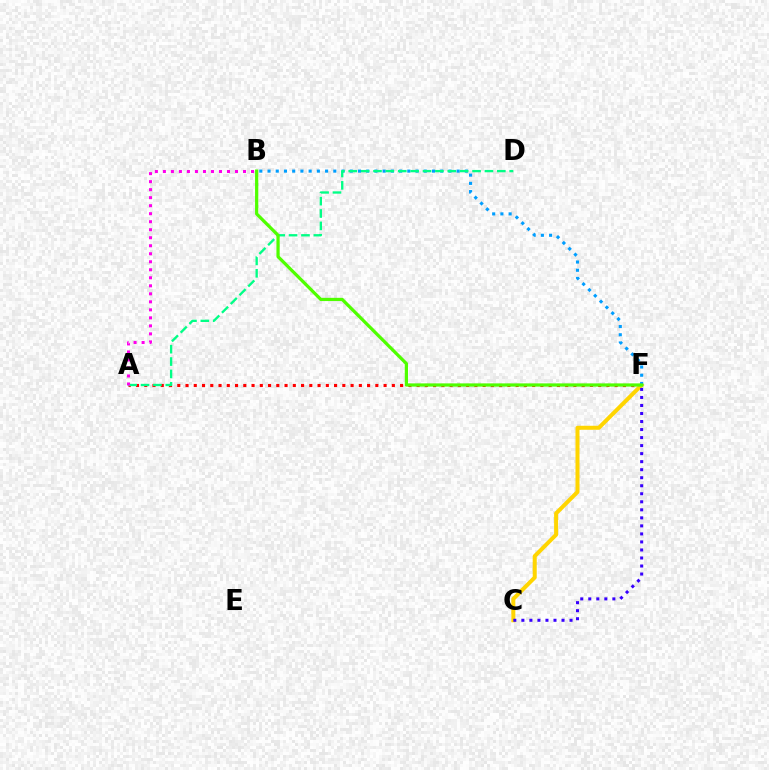{('A', 'F'): [{'color': '#ff0000', 'line_style': 'dotted', 'thickness': 2.24}], ('C', 'F'): [{'color': '#ffd500', 'line_style': 'solid', 'thickness': 2.88}, {'color': '#3700ff', 'line_style': 'dotted', 'thickness': 2.18}], ('B', 'F'): [{'color': '#009eff', 'line_style': 'dotted', 'thickness': 2.23}, {'color': '#4fff00', 'line_style': 'solid', 'thickness': 2.32}], ('A', 'D'): [{'color': '#00ff86', 'line_style': 'dashed', 'thickness': 1.68}], ('A', 'B'): [{'color': '#ff00ed', 'line_style': 'dotted', 'thickness': 2.18}]}